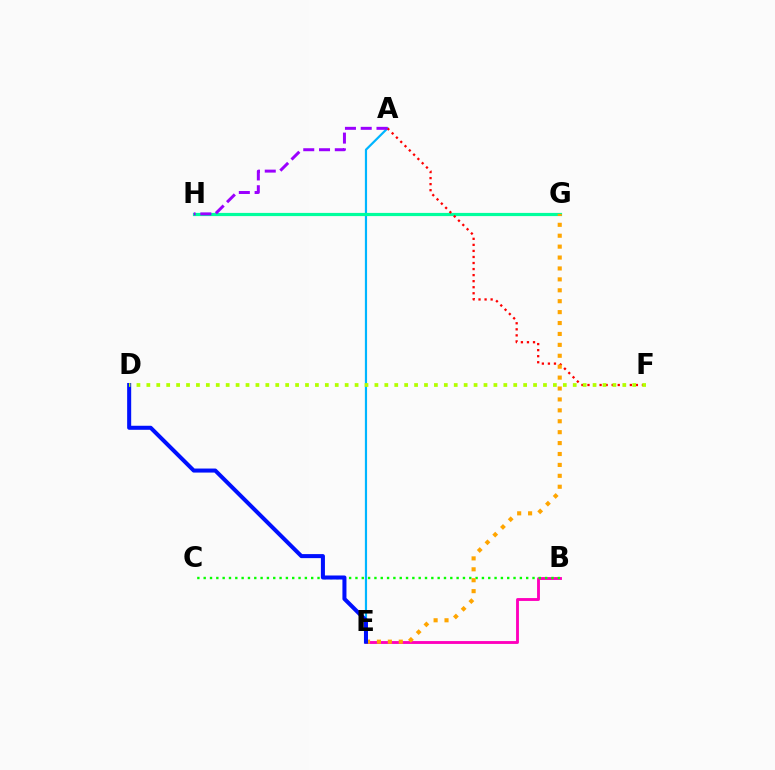{('B', 'E'): [{'color': '#ff00bd', 'line_style': 'solid', 'thickness': 2.07}], ('A', 'E'): [{'color': '#00b5ff', 'line_style': 'solid', 'thickness': 1.58}], ('G', 'H'): [{'color': '#00ff9d', 'line_style': 'solid', 'thickness': 2.29}], ('B', 'C'): [{'color': '#08ff00', 'line_style': 'dotted', 'thickness': 1.72}], ('A', 'F'): [{'color': '#ff0000', 'line_style': 'dotted', 'thickness': 1.64}], ('A', 'H'): [{'color': '#9b00ff', 'line_style': 'dashed', 'thickness': 2.14}], ('E', 'G'): [{'color': '#ffa500', 'line_style': 'dotted', 'thickness': 2.97}], ('D', 'E'): [{'color': '#0010ff', 'line_style': 'solid', 'thickness': 2.91}], ('D', 'F'): [{'color': '#b3ff00', 'line_style': 'dotted', 'thickness': 2.69}]}